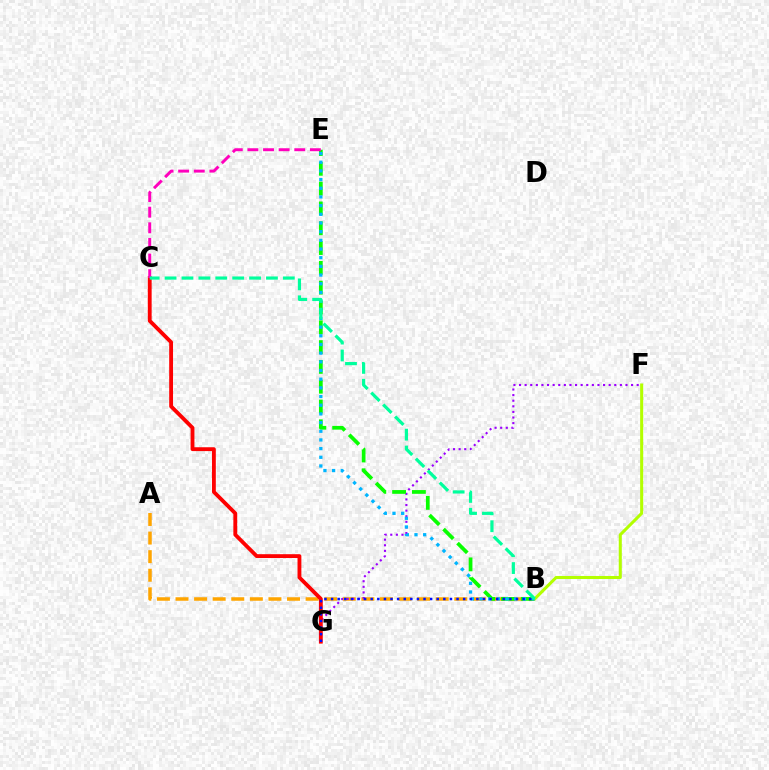{('A', 'B'): [{'color': '#ffa500', 'line_style': 'dashed', 'thickness': 2.52}], ('F', 'G'): [{'color': '#9b00ff', 'line_style': 'dotted', 'thickness': 1.52}], ('B', 'E'): [{'color': '#08ff00', 'line_style': 'dashed', 'thickness': 2.69}, {'color': '#00b5ff', 'line_style': 'dotted', 'thickness': 2.36}], ('B', 'F'): [{'color': '#b3ff00', 'line_style': 'solid', 'thickness': 2.19}], ('C', 'G'): [{'color': '#ff0000', 'line_style': 'solid', 'thickness': 2.77}], ('B', 'G'): [{'color': '#0010ff', 'line_style': 'dotted', 'thickness': 1.79}], ('C', 'E'): [{'color': '#ff00bd', 'line_style': 'dashed', 'thickness': 2.12}], ('B', 'C'): [{'color': '#00ff9d', 'line_style': 'dashed', 'thickness': 2.3}]}